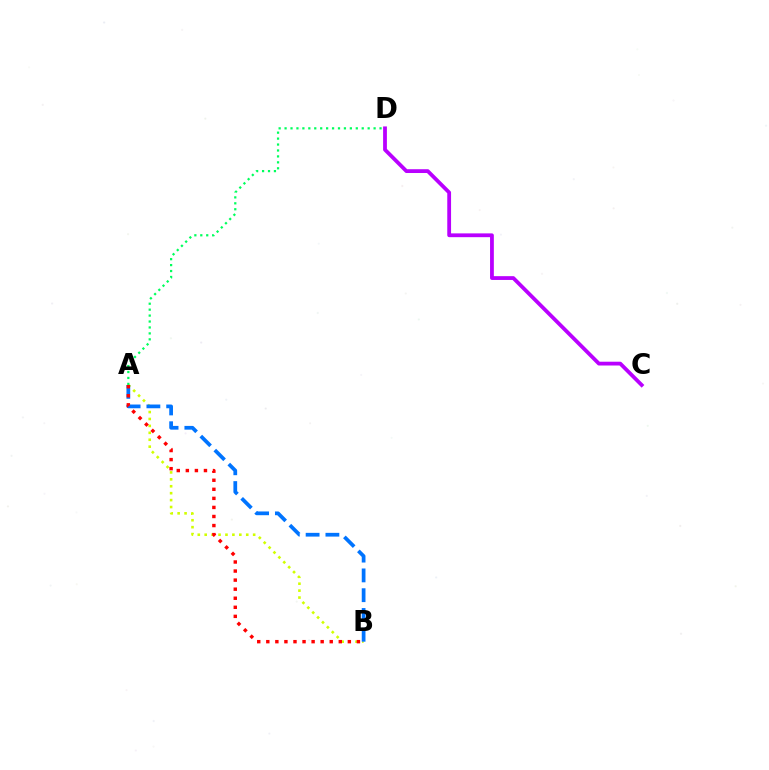{('C', 'D'): [{'color': '#b900ff', 'line_style': 'solid', 'thickness': 2.73}], ('A', 'B'): [{'color': '#d1ff00', 'line_style': 'dotted', 'thickness': 1.88}, {'color': '#0074ff', 'line_style': 'dashed', 'thickness': 2.69}, {'color': '#ff0000', 'line_style': 'dotted', 'thickness': 2.46}], ('A', 'D'): [{'color': '#00ff5c', 'line_style': 'dotted', 'thickness': 1.61}]}